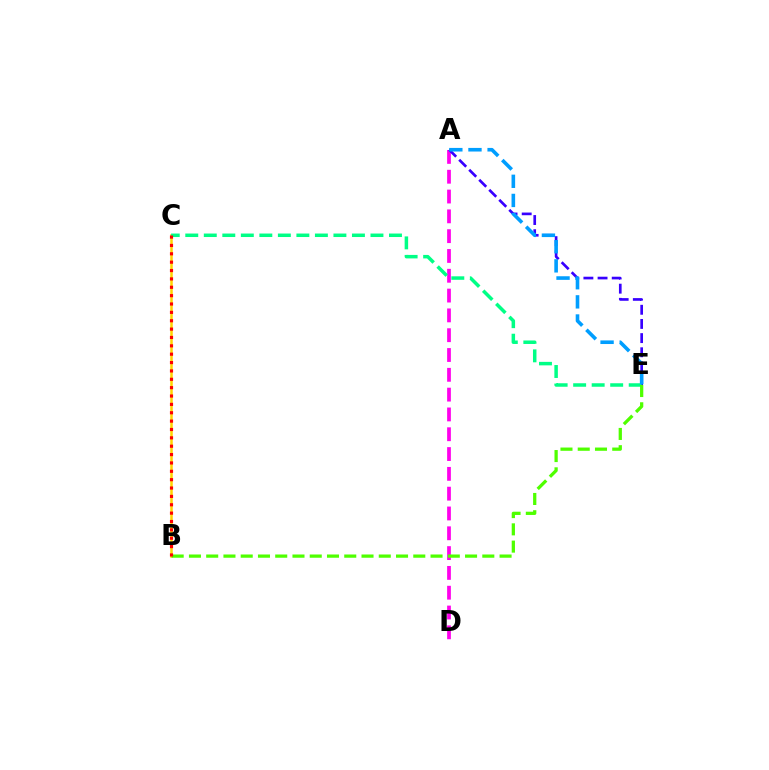{('B', 'C'): [{'color': '#ffd500', 'line_style': 'solid', 'thickness': 1.81}, {'color': '#ff0000', 'line_style': 'dotted', 'thickness': 2.27}], ('A', 'D'): [{'color': '#ff00ed', 'line_style': 'dashed', 'thickness': 2.69}], ('A', 'E'): [{'color': '#3700ff', 'line_style': 'dashed', 'thickness': 1.92}, {'color': '#009eff', 'line_style': 'dashed', 'thickness': 2.6}], ('C', 'E'): [{'color': '#00ff86', 'line_style': 'dashed', 'thickness': 2.52}], ('B', 'E'): [{'color': '#4fff00', 'line_style': 'dashed', 'thickness': 2.34}]}